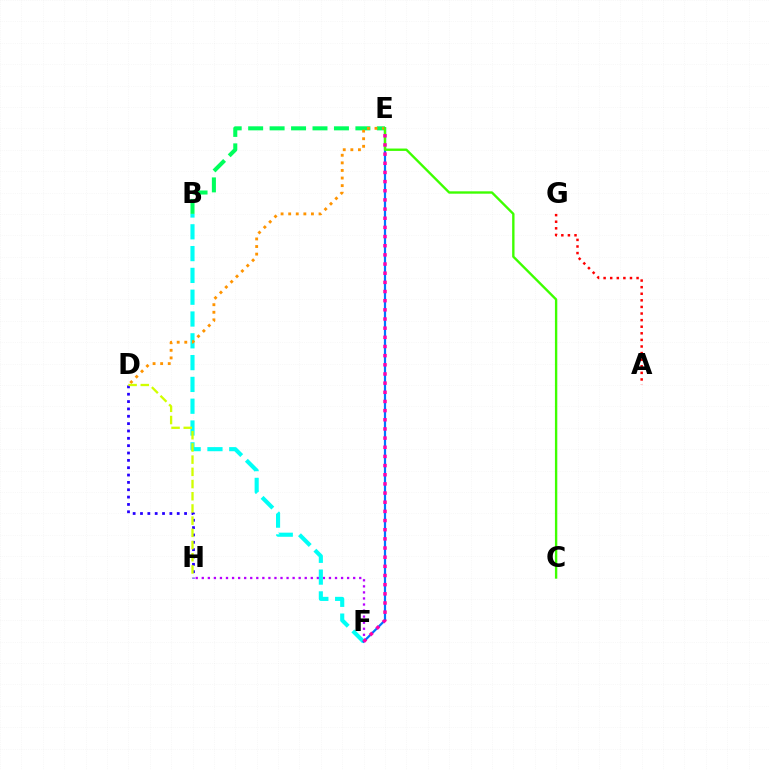{('F', 'H'): [{'color': '#b900ff', 'line_style': 'dotted', 'thickness': 1.65}], ('B', 'F'): [{'color': '#00fff6', 'line_style': 'dashed', 'thickness': 2.96}], ('B', 'E'): [{'color': '#00ff5c', 'line_style': 'dashed', 'thickness': 2.91}], ('D', 'E'): [{'color': '#ff9400', 'line_style': 'dotted', 'thickness': 2.06}], ('E', 'F'): [{'color': '#0074ff', 'line_style': 'solid', 'thickness': 1.59}, {'color': '#ff00ac', 'line_style': 'dotted', 'thickness': 2.49}], ('C', 'E'): [{'color': '#3dff00', 'line_style': 'solid', 'thickness': 1.71}], ('D', 'H'): [{'color': '#2500ff', 'line_style': 'dotted', 'thickness': 2.0}, {'color': '#d1ff00', 'line_style': 'dashed', 'thickness': 1.66}], ('A', 'G'): [{'color': '#ff0000', 'line_style': 'dotted', 'thickness': 1.79}]}